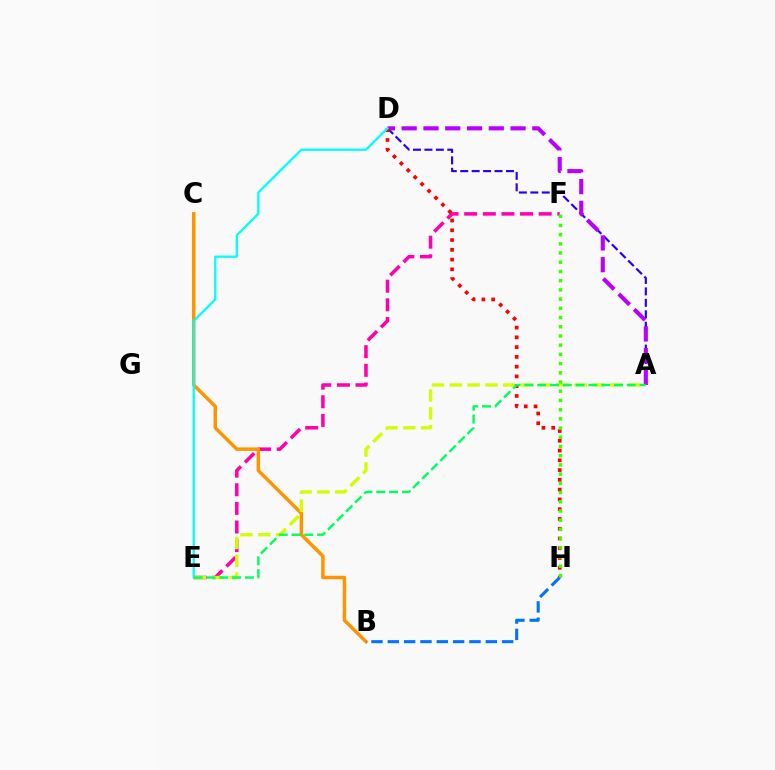{('A', 'D'): [{'color': '#2500ff', 'line_style': 'dashed', 'thickness': 1.55}, {'color': '#b900ff', 'line_style': 'dashed', 'thickness': 2.96}], ('E', 'F'): [{'color': '#ff00ac', 'line_style': 'dashed', 'thickness': 2.53}], ('B', 'C'): [{'color': '#ff9400', 'line_style': 'solid', 'thickness': 2.5}], ('A', 'E'): [{'color': '#d1ff00', 'line_style': 'dashed', 'thickness': 2.43}, {'color': '#00ff5c', 'line_style': 'dashed', 'thickness': 1.74}], ('D', 'H'): [{'color': '#ff0000', 'line_style': 'dotted', 'thickness': 2.65}], ('D', 'E'): [{'color': '#00fff6', 'line_style': 'solid', 'thickness': 1.63}], ('B', 'H'): [{'color': '#0074ff', 'line_style': 'dashed', 'thickness': 2.22}], ('F', 'H'): [{'color': '#3dff00', 'line_style': 'dotted', 'thickness': 2.5}]}